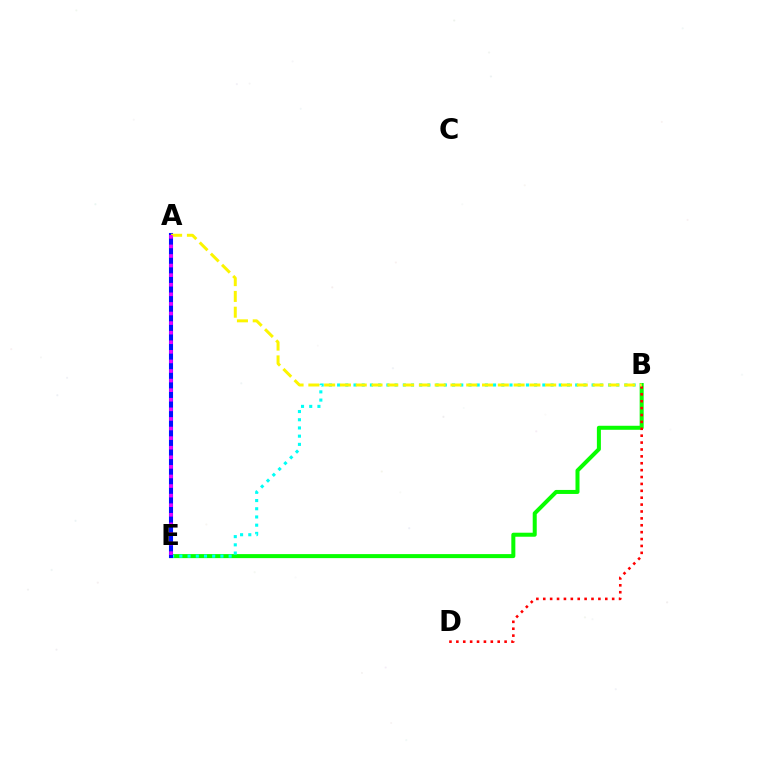{('B', 'E'): [{'color': '#08ff00', 'line_style': 'solid', 'thickness': 2.89}, {'color': '#00fff6', 'line_style': 'dotted', 'thickness': 2.23}], ('B', 'D'): [{'color': '#ff0000', 'line_style': 'dotted', 'thickness': 1.87}], ('A', 'E'): [{'color': '#0010ff', 'line_style': 'solid', 'thickness': 2.93}, {'color': '#ee00ff', 'line_style': 'dotted', 'thickness': 2.6}], ('A', 'B'): [{'color': '#fcf500', 'line_style': 'dashed', 'thickness': 2.14}]}